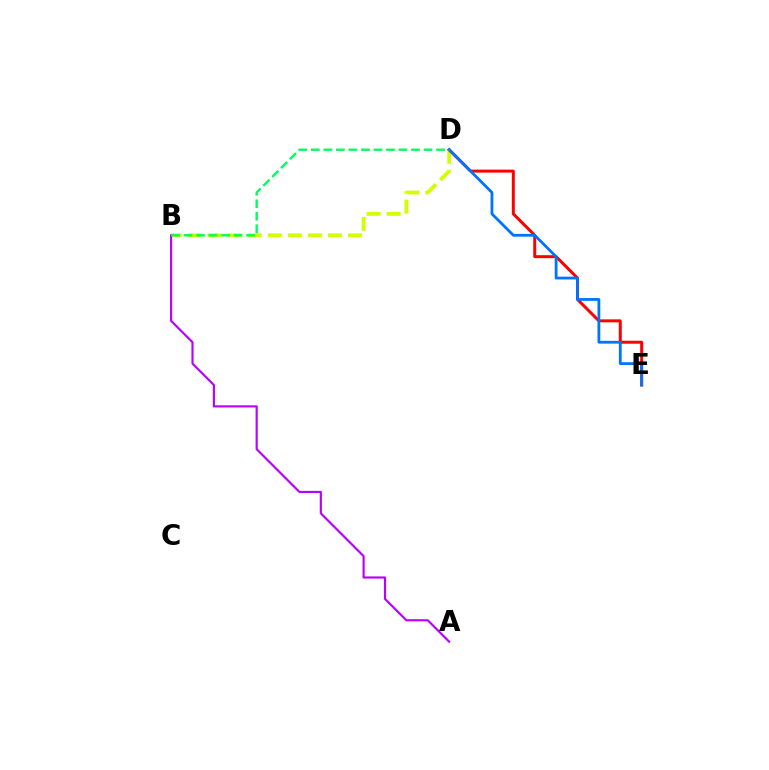{('B', 'D'): [{'color': '#d1ff00', 'line_style': 'dashed', 'thickness': 2.72}, {'color': '#00ff5c', 'line_style': 'dashed', 'thickness': 1.7}], ('D', 'E'): [{'color': '#ff0000', 'line_style': 'solid', 'thickness': 2.15}, {'color': '#0074ff', 'line_style': 'solid', 'thickness': 2.01}], ('A', 'B'): [{'color': '#b900ff', 'line_style': 'solid', 'thickness': 1.55}]}